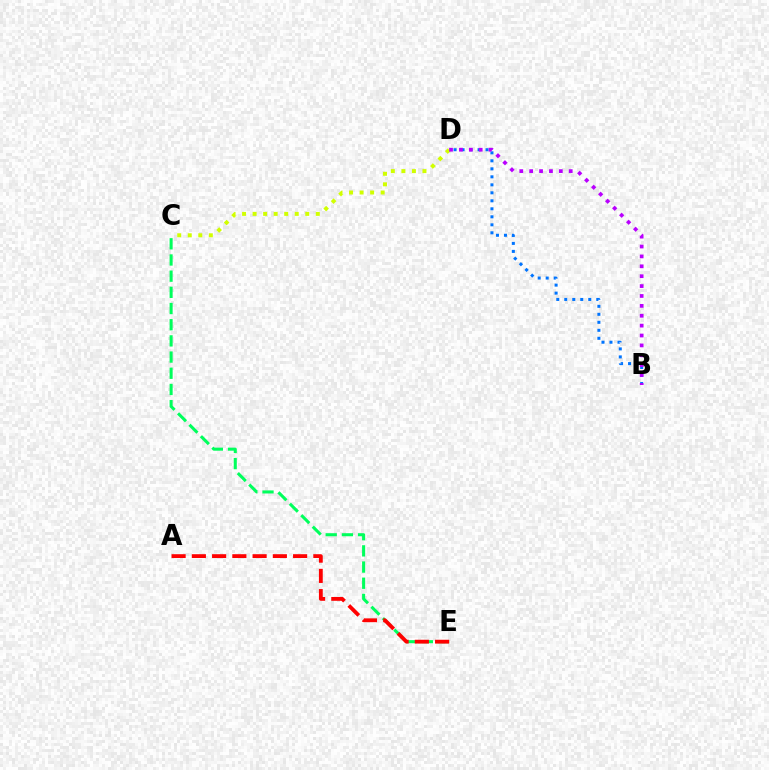{('C', 'E'): [{'color': '#00ff5c', 'line_style': 'dashed', 'thickness': 2.2}], ('B', 'D'): [{'color': '#0074ff', 'line_style': 'dotted', 'thickness': 2.17}, {'color': '#b900ff', 'line_style': 'dotted', 'thickness': 2.69}], ('C', 'D'): [{'color': '#d1ff00', 'line_style': 'dotted', 'thickness': 2.86}], ('A', 'E'): [{'color': '#ff0000', 'line_style': 'dashed', 'thickness': 2.75}]}